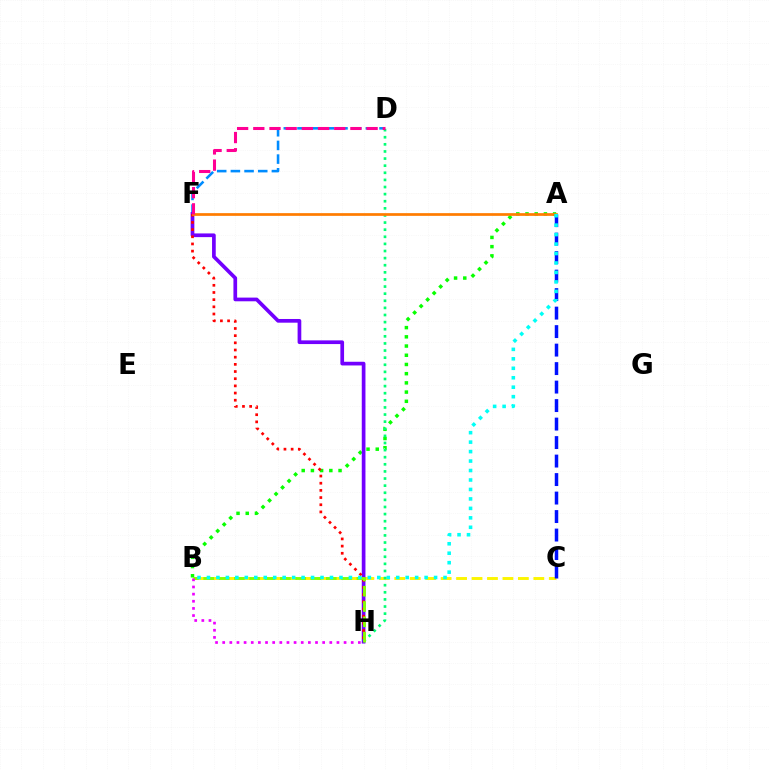{('B', 'C'): [{'color': '#fcf500', 'line_style': 'dashed', 'thickness': 2.1}], ('A', 'B'): [{'color': '#08ff00', 'line_style': 'dotted', 'thickness': 2.5}, {'color': '#00fff6', 'line_style': 'dotted', 'thickness': 2.57}], ('D', 'F'): [{'color': '#008cff', 'line_style': 'dashed', 'thickness': 1.86}, {'color': '#ff0094', 'line_style': 'dashed', 'thickness': 2.2}], ('F', 'H'): [{'color': '#7200ff', 'line_style': 'solid', 'thickness': 2.66}, {'color': '#ff0000', 'line_style': 'dotted', 'thickness': 1.95}], ('D', 'H'): [{'color': '#00ff74', 'line_style': 'dotted', 'thickness': 1.93}], ('A', 'F'): [{'color': '#ff7c00', 'line_style': 'solid', 'thickness': 1.96}], ('A', 'C'): [{'color': '#0010ff', 'line_style': 'dashed', 'thickness': 2.51}], ('B', 'H'): [{'color': '#84ff00', 'line_style': 'dashed', 'thickness': 2.08}, {'color': '#ee00ff', 'line_style': 'dotted', 'thickness': 1.94}]}